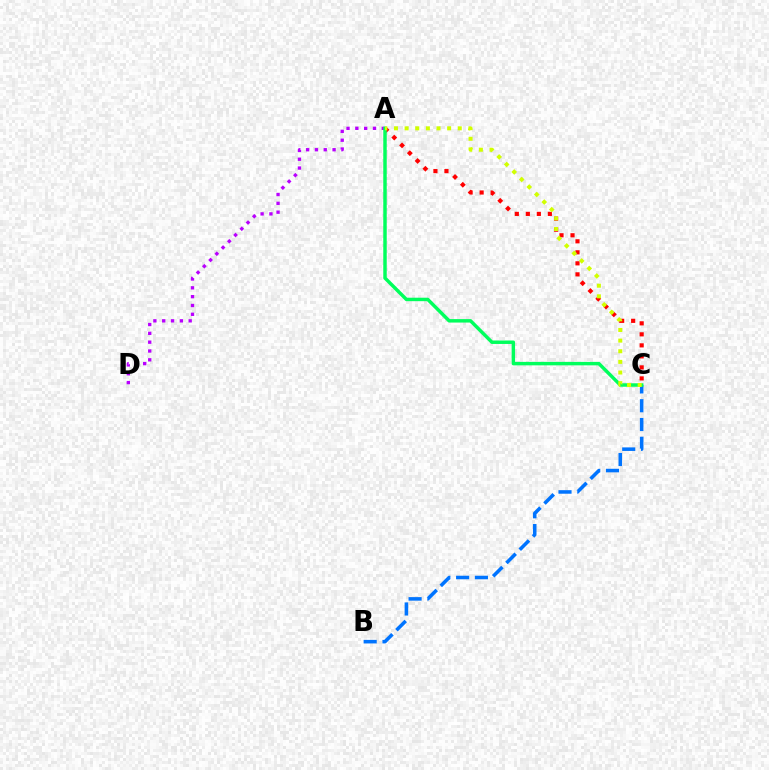{('B', 'C'): [{'color': '#0074ff', 'line_style': 'dashed', 'thickness': 2.55}], ('A', 'D'): [{'color': '#b900ff', 'line_style': 'dotted', 'thickness': 2.4}], ('A', 'C'): [{'color': '#ff0000', 'line_style': 'dotted', 'thickness': 2.99}, {'color': '#00ff5c', 'line_style': 'solid', 'thickness': 2.49}, {'color': '#d1ff00', 'line_style': 'dotted', 'thickness': 2.89}]}